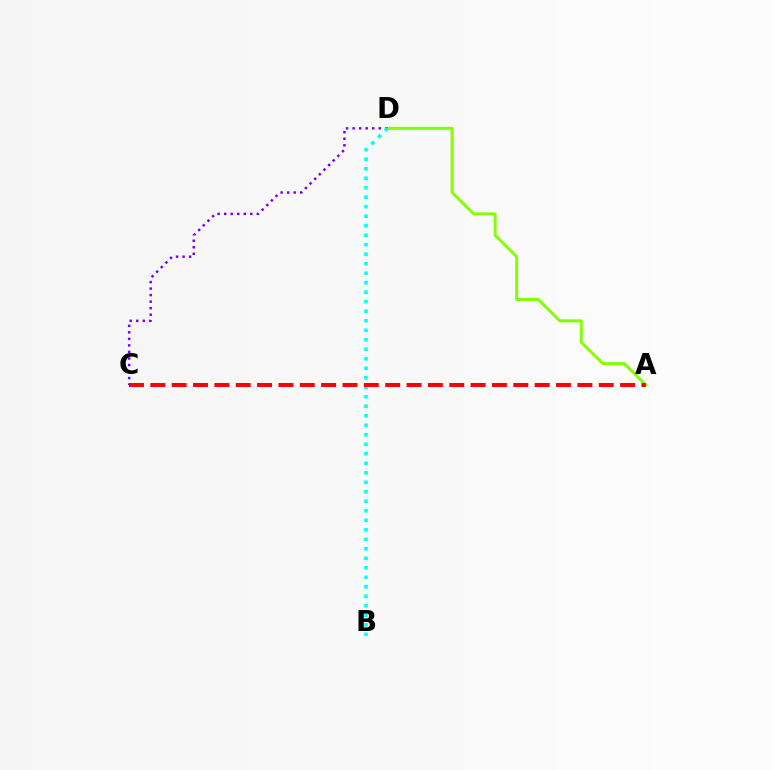{('A', 'D'): [{'color': '#84ff00', 'line_style': 'solid', 'thickness': 2.14}], ('C', 'D'): [{'color': '#7200ff', 'line_style': 'dotted', 'thickness': 1.77}], ('B', 'D'): [{'color': '#00fff6', 'line_style': 'dotted', 'thickness': 2.58}], ('A', 'C'): [{'color': '#ff0000', 'line_style': 'dashed', 'thickness': 2.9}]}